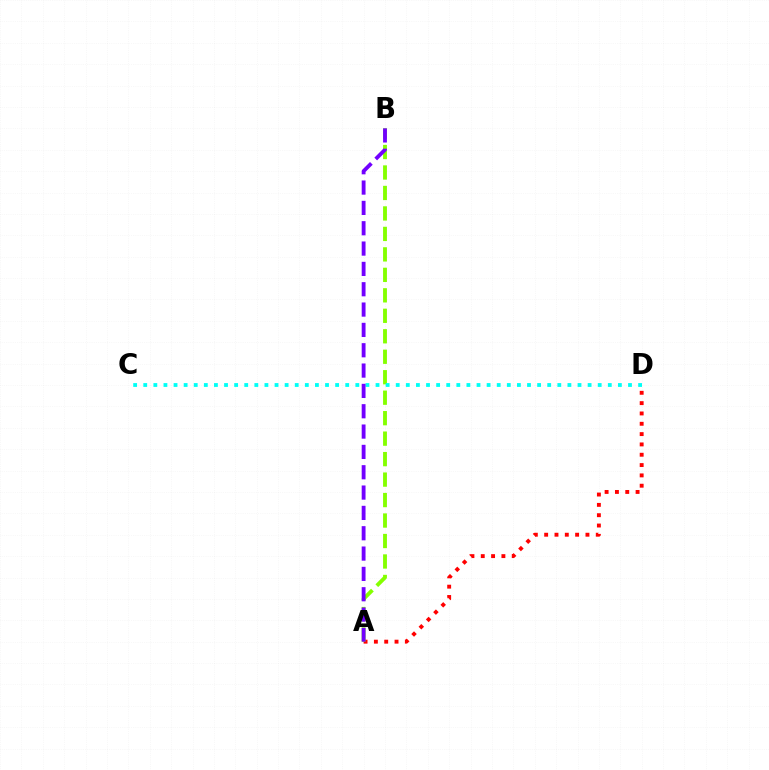{('A', 'D'): [{'color': '#ff0000', 'line_style': 'dotted', 'thickness': 2.8}], ('A', 'B'): [{'color': '#84ff00', 'line_style': 'dashed', 'thickness': 2.78}, {'color': '#7200ff', 'line_style': 'dashed', 'thickness': 2.76}], ('C', 'D'): [{'color': '#00fff6', 'line_style': 'dotted', 'thickness': 2.74}]}